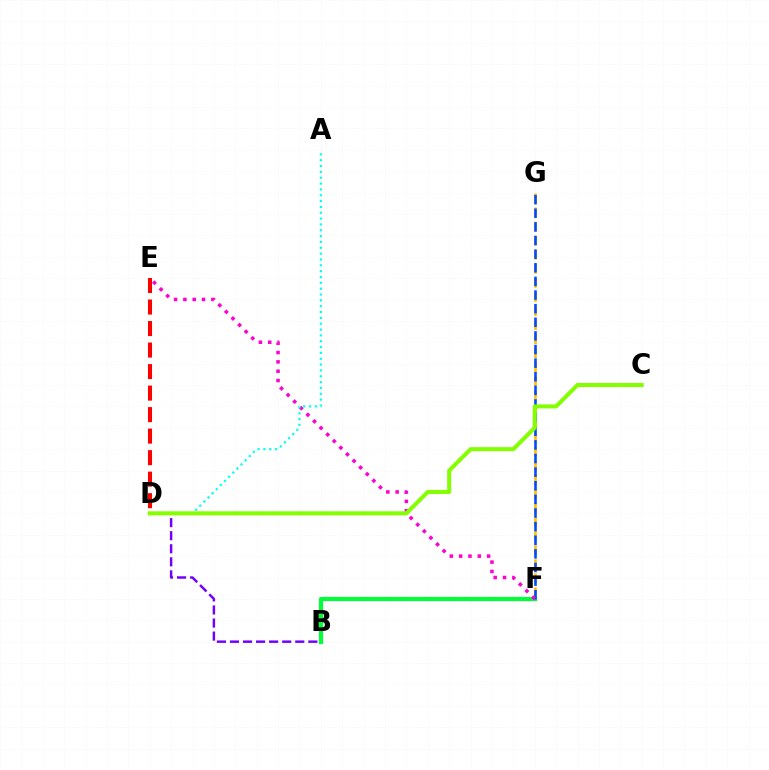{('F', 'G'): [{'color': '#ffbd00', 'line_style': 'dashed', 'thickness': 1.91}, {'color': '#004bff', 'line_style': 'dashed', 'thickness': 1.85}], ('B', 'D'): [{'color': '#7200ff', 'line_style': 'dashed', 'thickness': 1.77}], ('D', 'E'): [{'color': '#ff0000', 'line_style': 'dashed', 'thickness': 2.92}], ('B', 'F'): [{'color': '#00ff39', 'line_style': 'solid', 'thickness': 3.0}], ('E', 'F'): [{'color': '#ff00cf', 'line_style': 'dotted', 'thickness': 2.53}], ('A', 'D'): [{'color': '#00fff6', 'line_style': 'dotted', 'thickness': 1.59}], ('C', 'D'): [{'color': '#84ff00', 'line_style': 'solid', 'thickness': 2.9}]}